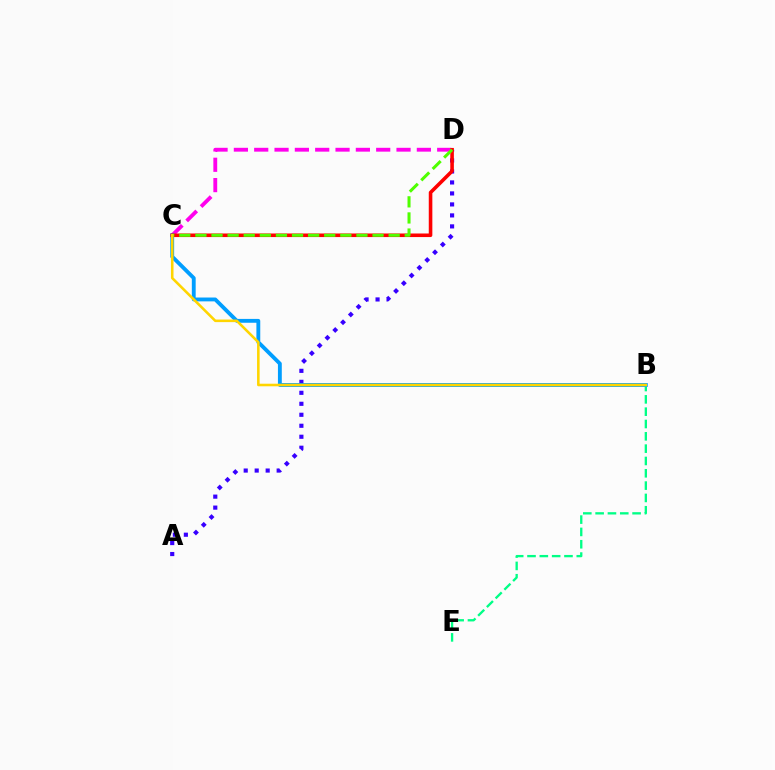{('A', 'D'): [{'color': '#3700ff', 'line_style': 'dotted', 'thickness': 2.98}], ('B', 'E'): [{'color': '#00ff86', 'line_style': 'dashed', 'thickness': 1.67}], ('C', 'D'): [{'color': '#ff00ed', 'line_style': 'dashed', 'thickness': 2.76}, {'color': '#ff0000', 'line_style': 'solid', 'thickness': 2.57}, {'color': '#4fff00', 'line_style': 'dashed', 'thickness': 2.19}], ('B', 'C'): [{'color': '#009eff', 'line_style': 'solid', 'thickness': 2.77}, {'color': '#ffd500', 'line_style': 'solid', 'thickness': 1.85}]}